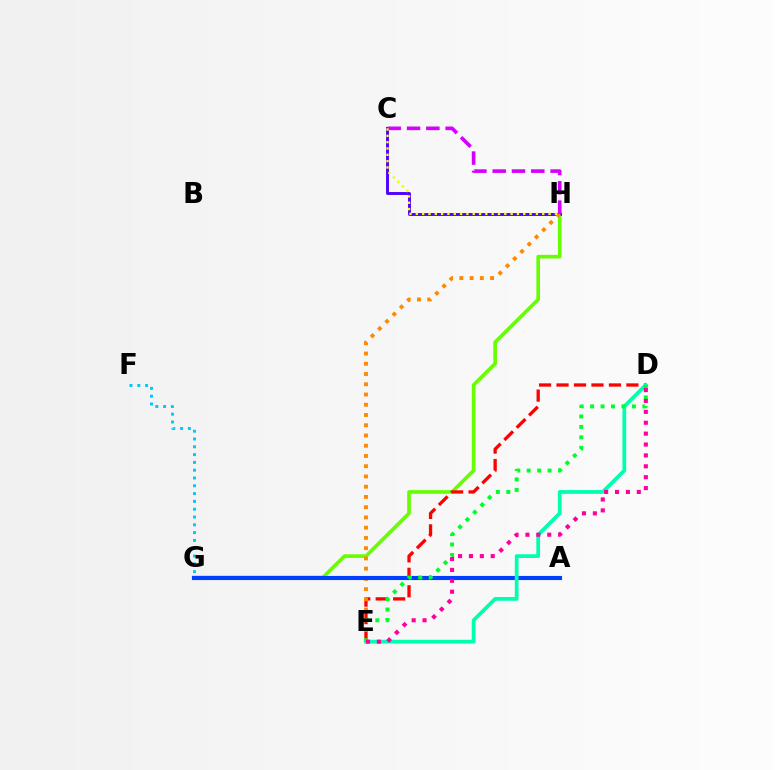{('G', 'H'): [{'color': '#66ff00', 'line_style': 'solid', 'thickness': 2.62}], ('D', 'E'): [{'color': '#ff0000', 'line_style': 'dashed', 'thickness': 2.37}, {'color': '#00ffaf', 'line_style': 'solid', 'thickness': 2.7}, {'color': '#00ff27', 'line_style': 'dotted', 'thickness': 2.84}, {'color': '#ff00a0', 'line_style': 'dotted', 'thickness': 2.96}], ('C', 'H'): [{'color': '#4f00ff', 'line_style': 'solid', 'thickness': 2.1}, {'color': '#d600ff', 'line_style': 'dashed', 'thickness': 2.62}, {'color': '#eeff00', 'line_style': 'dotted', 'thickness': 1.72}], ('E', 'H'): [{'color': '#ff8800', 'line_style': 'dotted', 'thickness': 2.78}], ('F', 'G'): [{'color': '#00c7ff', 'line_style': 'dotted', 'thickness': 2.12}], ('A', 'G'): [{'color': '#003fff', 'line_style': 'solid', 'thickness': 2.96}]}